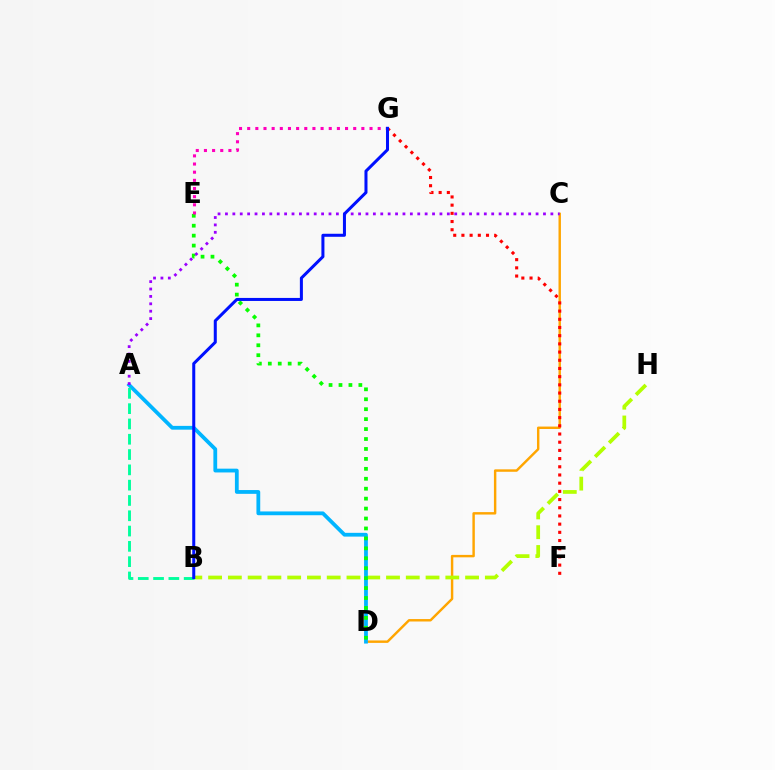{('C', 'D'): [{'color': '#ffa500', 'line_style': 'solid', 'thickness': 1.75}], ('B', 'H'): [{'color': '#b3ff00', 'line_style': 'dashed', 'thickness': 2.69}], ('A', 'D'): [{'color': '#00b5ff', 'line_style': 'solid', 'thickness': 2.72}], ('D', 'E'): [{'color': '#08ff00', 'line_style': 'dotted', 'thickness': 2.7}], ('F', 'G'): [{'color': '#ff0000', 'line_style': 'dotted', 'thickness': 2.23}], ('E', 'G'): [{'color': '#ff00bd', 'line_style': 'dotted', 'thickness': 2.22}], ('A', 'C'): [{'color': '#9b00ff', 'line_style': 'dotted', 'thickness': 2.01}], ('A', 'B'): [{'color': '#00ff9d', 'line_style': 'dashed', 'thickness': 2.08}], ('B', 'G'): [{'color': '#0010ff', 'line_style': 'solid', 'thickness': 2.18}]}